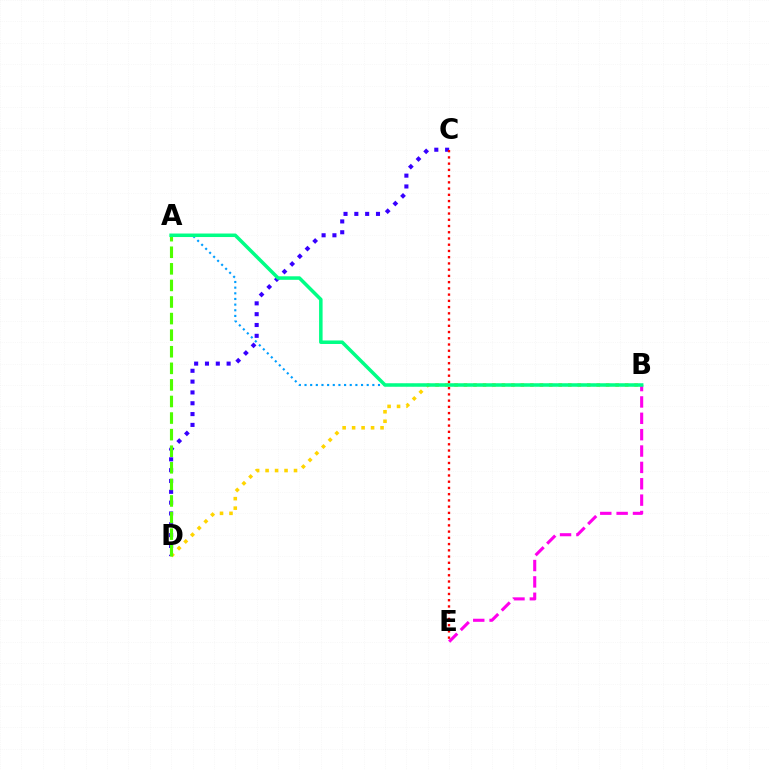{('A', 'B'): [{'color': '#009eff', 'line_style': 'dotted', 'thickness': 1.54}, {'color': '#00ff86', 'line_style': 'solid', 'thickness': 2.53}], ('B', 'E'): [{'color': '#ff00ed', 'line_style': 'dashed', 'thickness': 2.22}], ('C', 'D'): [{'color': '#3700ff', 'line_style': 'dotted', 'thickness': 2.94}], ('B', 'D'): [{'color': '#ffd500', 'line_style': 'dotted', 'thickness': 2.57}], ('A', 'D'): [{'color': '#4fff00', 'line_style': 'dashed', 'thickness': 2.25}], ('C', 'E'): [{'color': '#ff0000', 'line_style': 'dotted', 'thickness': 1.69}]}